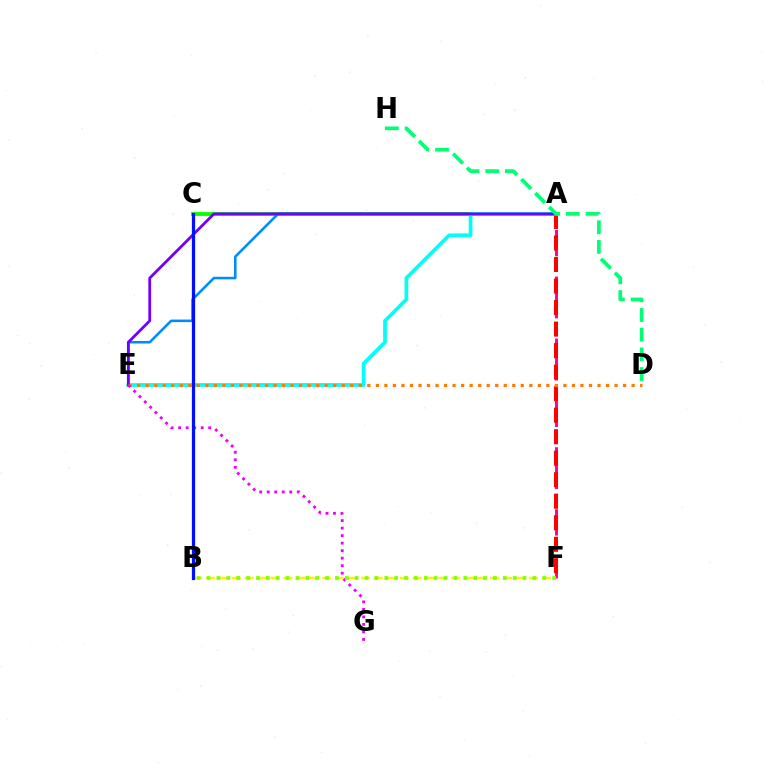{('A', 'C'): [{'color': '#08ff00', 'line_style': 'solid', 'thickness': 2.75}], ('A', 'E'): [{'color': '#008cff', 'line_style': 'solid', 'thickness': 1.85}, {'color': '#00fff6', 'line_style': 'solid', 'thickness': 2.68}, {'color': '#7200ff', 'line_style': 'solid', 'thickness': 2.01}], ('A', 'F'): [{'color': '#ff0094', 'line_style': 'dashed', 'thickness': 2.11}, {'color': '#ff0000', 'line_style': 'dashed', 'thickness': 2.92}], ('D', 'E'): [{'color': '#ff7c00', 'line_style': 'dotted', 'thickness': 2.32}], ('E', 'G'): [{'color': '#ee00ff', 'line_style': 'dotted', 'thickness': 2.04}], ('B', 'F'): [{'color': '#fcf500', 'line_style': 'dashed', 'thickness': 1.75}, {'color': '#84ff00', 'line_style': 'dotted', 'thickness': 2.68}], ('B', 'C'): [{'color': '#0010ff', 'line_style': 'solid', 'thickness': 2.34}], ('D', 'H'): [{'color': '#00ff74', 'line_style': 'dashed', 'thickness': 2.67}]}